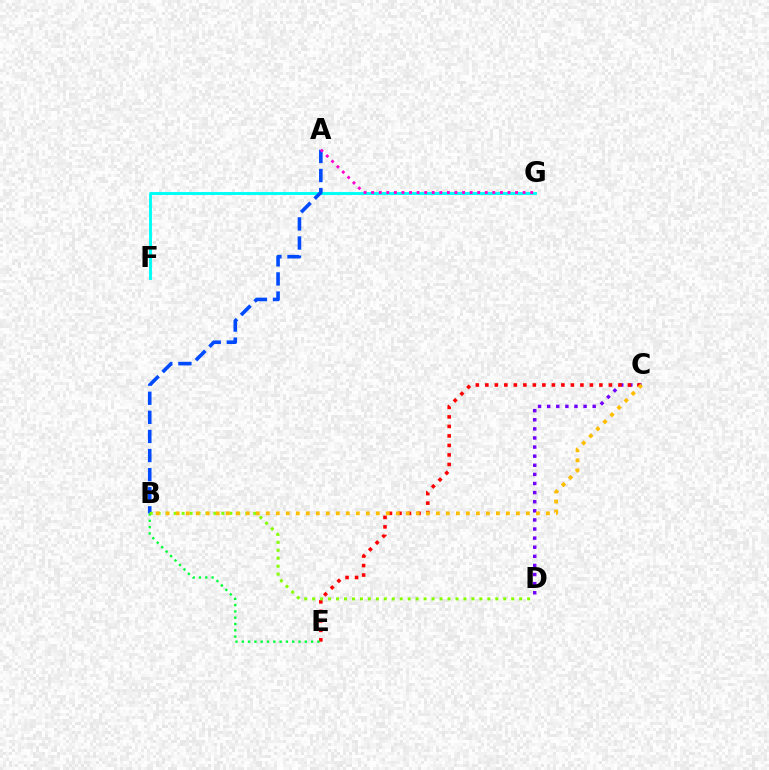{('F', 'G'): [{'color': '#00fff6', 'line_style': 'solid', 'thickness': 2.09}], ('C', 'D'): [{'color': '#7200ff', 'line_style': 'dotted', 'thickness': 2.47}], ('C', 'E'): [{'color': '#ff0000', 'line_style': 'dotted', 'thickness': 2.58}], ('B', 'E'): [{'color': '#00ff39', 'line_style': 'dotted', 'thickness': 1.71}], ('A', 'B'): [{'color': '#004bff', 'line_style': 'dashed', 'thickness': 2.59}], ('B', 'D'): [{'color': '#84ff00', 'line_style': 'dotted', 'thickness': 2.16}], ('B', 'C'): [{'color': '#ffbd00', 'line_style': 'dotted', 'thickness': 2.72}], ('A', 'G'): [{'color': '#ff00cf', 'line_style': 'dotted', 'thickness': 2.06}]}